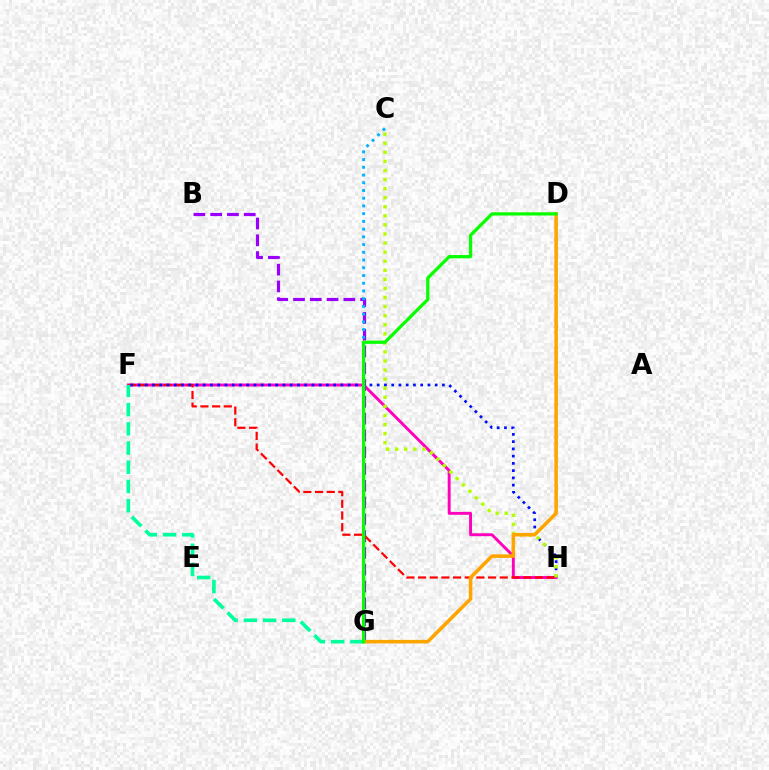{('F', 'H'): [{'color': '#ff00bd', 'line_style': 'solid', 'thickness': 2.09}, {'color': '#ff0000', 'line_style': 'dashed', 'thickness': 1.59}, {'color': '#0010ff', 'line_style': 'dotted', 'thickness': 1.97}], ('B', 'G'): [{'color': '#9b00ff', 'line_style': 'dashed', 'thickness': 2.28}], ('C', 'H'): [{'color': '#b3ff00', 'line_style': 'dotted', 'thickness': 2.47}], ('C', 'G'): [{'color': '#00b5ff', 'line_style': 'dotted', 'thickness': 2.1}], ('D', 'G'): [{'color': '#ffa500', 'line_style': 'solid', 'thickness': 2.57}, {'color': '#08ff00', 'line_style': 'solid', 'thickness': 2.34}], ('F', 'G'): [{'color': '#00ff9d', 'line_style': 'dashed', 'thickness': 2.61}]}